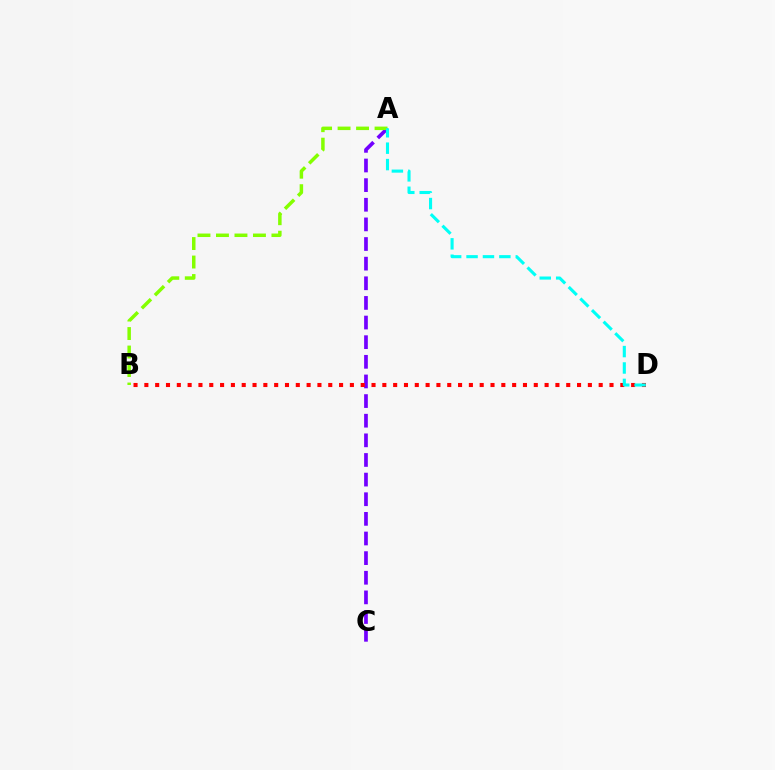{('A', 'C'): [{'color': '#7200ff', 'line_style': 'dashed', 'thickness': 2.67}], ('B', 'D'): [{'color': '#ff0000', 'line_style': 'dotted', 'thickness': 2.94}], ('A', 'B'): [{'color': '#84ff00', 'line_style': 'dashed', 'thickness': 2.51}], ('A', 'D'): [{'color': '#00fff6', 'line_style': 'dashed', 'thickness': 2.23}]}